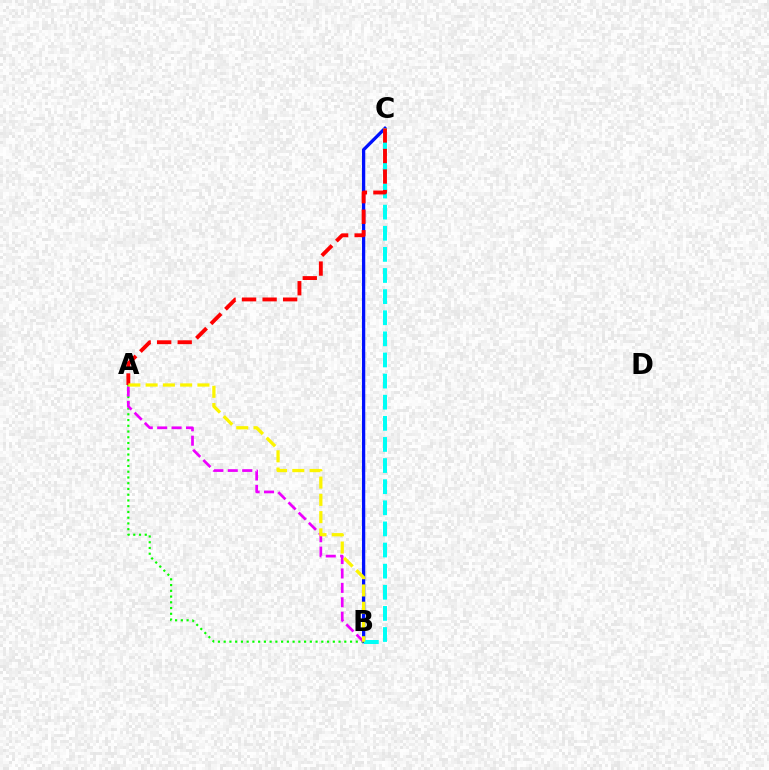{('B', 'C'): [{'color': '#0010ff', 'line_style': 'solid', 'thickness': 2.36}, {'color': '#00fff6', 'line_style': 'dashed', 'thickness': 2.87}], ('A', 'B'): [{'color': '#08ff00', 'line_style': 'dotted', 'thickness': 1.56}, {'color': '#ee00ff', 'line_style': 'dashed', 'thickness': 1.96}, {'color': '#fcf500', 'line_style': 'dashed', 'thickness': 2.35}], ('A', 'C'): [{'color': '#ff0000', 'line_style': 'dashed', 'thickness': 2.79}]}